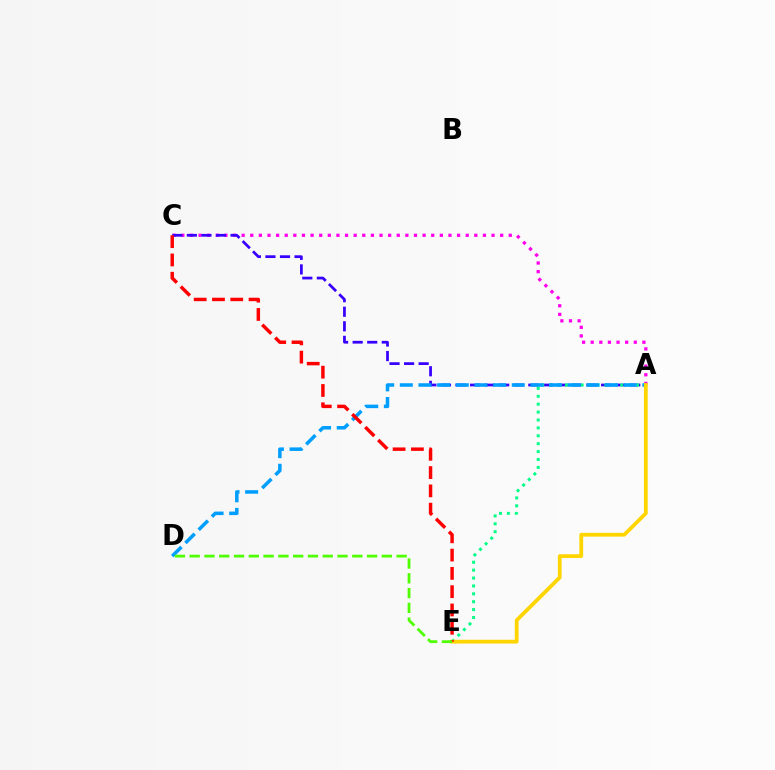{('A', 'C'): [{'color': '#ff00ed', 'line_style': 'dotted', 'thickness': 2.34}, {'color': '#3700ff', 'line_style': 'dashed', 'thickness': 1.98}], ('A', 'E'): [{'color': '#00ff86', 'line_style': 'dotted', 'thickness': 2.15}, {'color': '#ffd500', 'line_style': 'solid', 'thickness': 2.71}], ('A', 'D'): [{'color': '#009eff', 'line_style': 'dashed', 'thickness': 2.53}], ('C', 'E'): [{'color': '#ff0000', 'line_style': 'dashed', 'thickness': 2.48}], ('D', 'E'): [{'color': '#4fff00', 'line_style': 'dashed', 'thickness': 2.01}]}